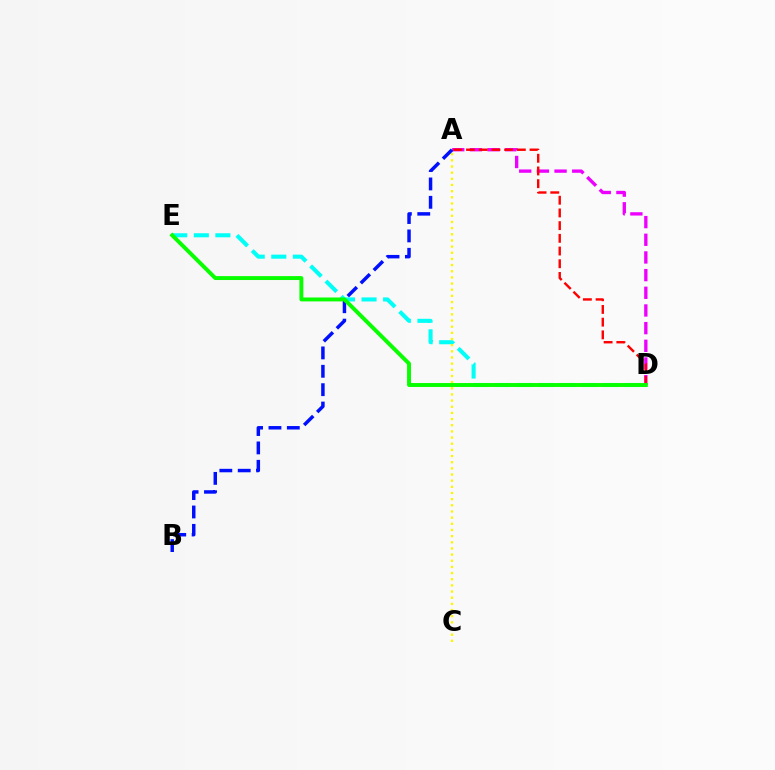{('A', 'D'): [{'color': '#ee00ff', 'line_style': 'dashed', 'thickness': 2.4}, {'color': '#ff0000', 'line_style': 'dashed', 'thickness': 1.73}], ('D', 'E'): [{'color': '#00fff6', 'line_style': 'dashed', 'thickness': 2.93}, {'color': '#08ff00', 'line_style': 'solid', 'thickness': 2.83}], ('A', 'C'): [{'color': '#fcf500', 'line_style': 'dotted', 'thickness': 1.67}], ('A', 'B'): [{'color': '#0010ff', 'line_style': 'dashed', 'thickness': 2.5}]}